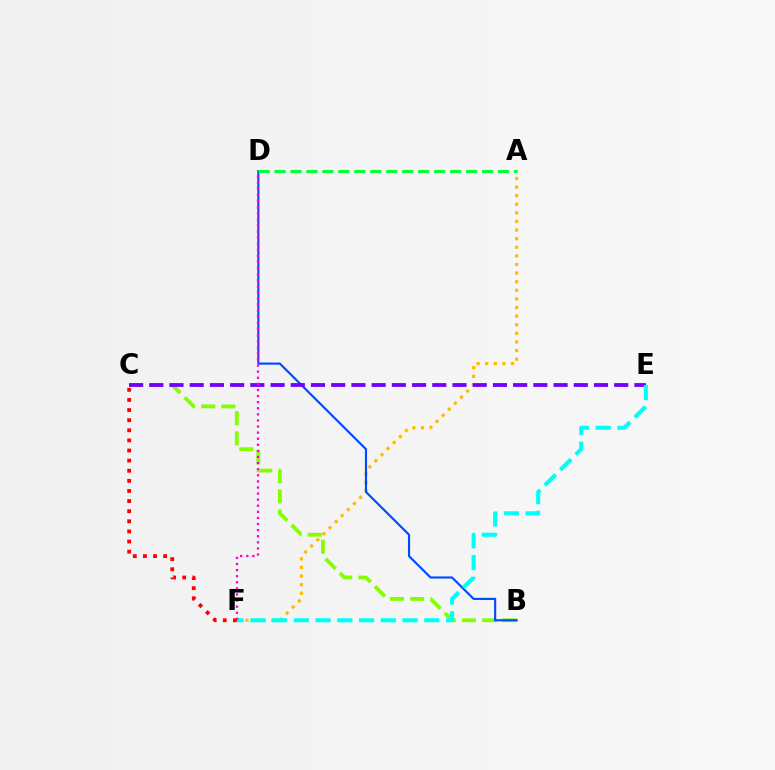{('A', 'F'): [{'color': '#ffbd00', 'line_style': 'dotted', 'thickness': 2.34}], ('B', 'C'): [{'color': '#84ff00', 'line_style': 'dashed', 'thickness': 2.75}], ('B', 'D'): [{'color': '#004bff', 'line_style': 'solid', 'thickness': 1.55}], ('C', 'E'): [{'color': '#7200ff', 'line_style': 'dashed', 'thickness': 2.75}], ('E', 'F'): [{'color': '#00fff6', 'line_style': 'dashed', 'thickness': 2.95}], ('D', 'F'): [{'color': '#ff00cf', 'line_style': 'dotted', 'thickness': 1.66}], ('A', 'D'): [{'color': '#00ff39', 'line_style': 'dashed', 'thickness': 2.17}], ('C', 'F'): [{'color': '#ff0000', 'line_style': 'dotted', 'thickness': 2.75}]}